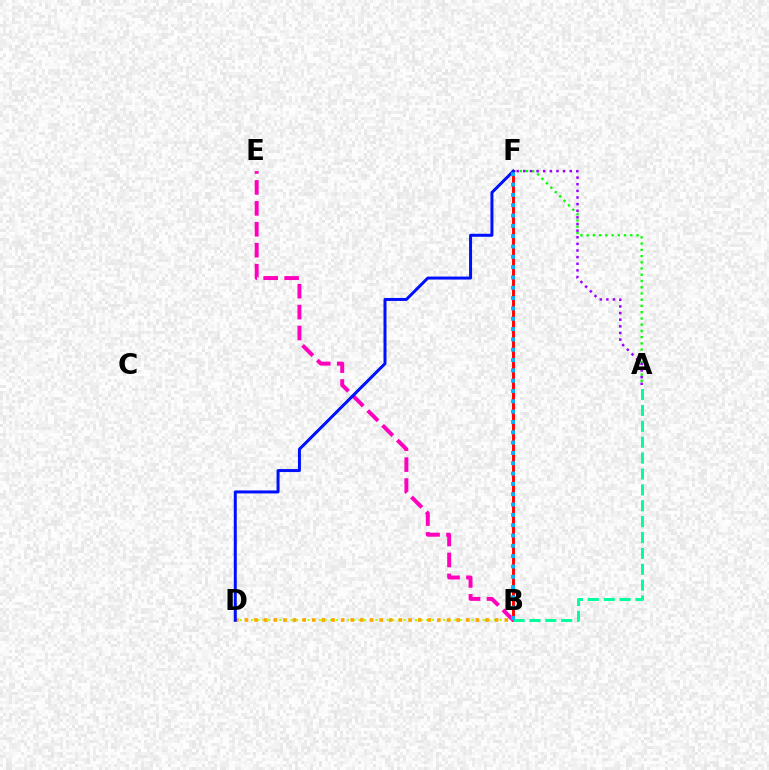{('A', 'F'): [{'color': '#08ff00', 'line_style': 'dotted', 'thickness': 1.69}, {'color': '#9b00ff', 'line_style': 'dotted', 'thickness': 1.8}], ('B', 'F'): [{'color': '#ff0000', 'line_style': 'solid', 'thickness': 2.09}, {'color': '#00b5ff', 'line_style': 'dotted', 'thickness': 2.8}], ('B', 'D'): [{'color': '#b3ff00', 'line_style': 'dotted', 'thickness': 1.53}, {'color': '#ffa500', 'line_style': 'dotted', 'thickness': 2.61}], ('A', 'B'): [{'color': '#00ff9d', 'line_style': 'dashed', 'thickness': 2.16}], ('B', 'E'): [{'color': '#ff00bd', 'line_style': 'dashed', 'thickness': 2.84}], ('D', 'F'): [{'color': '#0010ff', 'line_style': 'solid', 'thickness': 2.16}]}